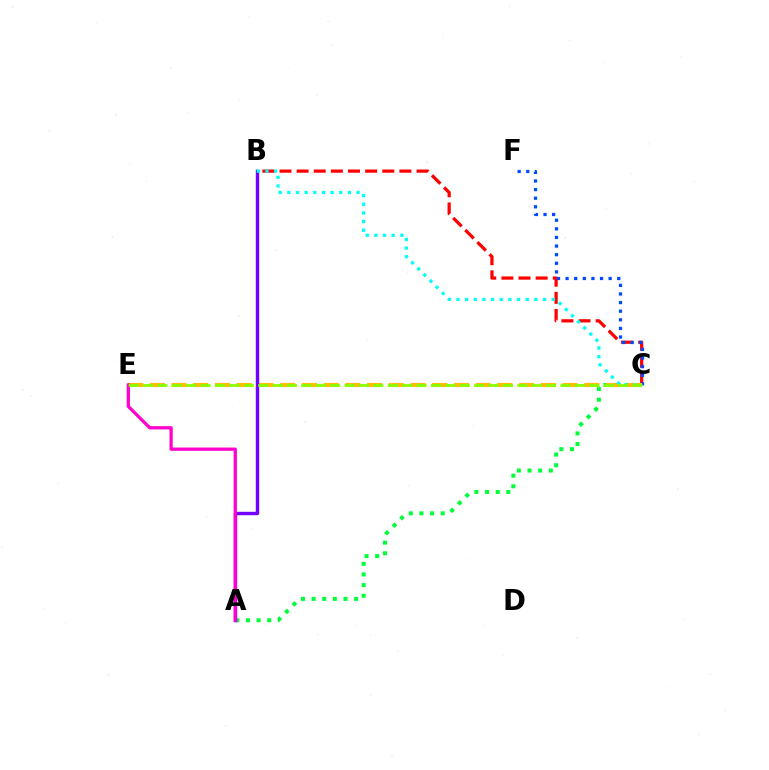{('A', 'C'): [{'color': '#00ff39', 'line_style': 'dotted', 'thickness': 2.89}], ('B', 'C'): [{'color': '#ff0000', 'line_style': 'dashed', 'thickness': 2.33}, {'color': '#00fff6', 'line_style': 'dotted', 'thickness': 2.35}], ('C', 'F'): [{'color': '#004bff', 'line_style': 'dotted', 'thickness': 2.34}], ('C', 'E'): [{'color': '#ffbd00', 'line_style': 'dashed', 'thickness': 2.95}, {'color': '#84ff00', 'line_style': 'dashed', 'thickness': 1.96}], ('A', 'B'): [{'color': '#7200ff', 'line_style': 'solid', 'thickness': 2.46}], ('A', 'E'): [{'color': '#ff00cf', 'line_style': 'solid', 'thickness': 2.34}]}